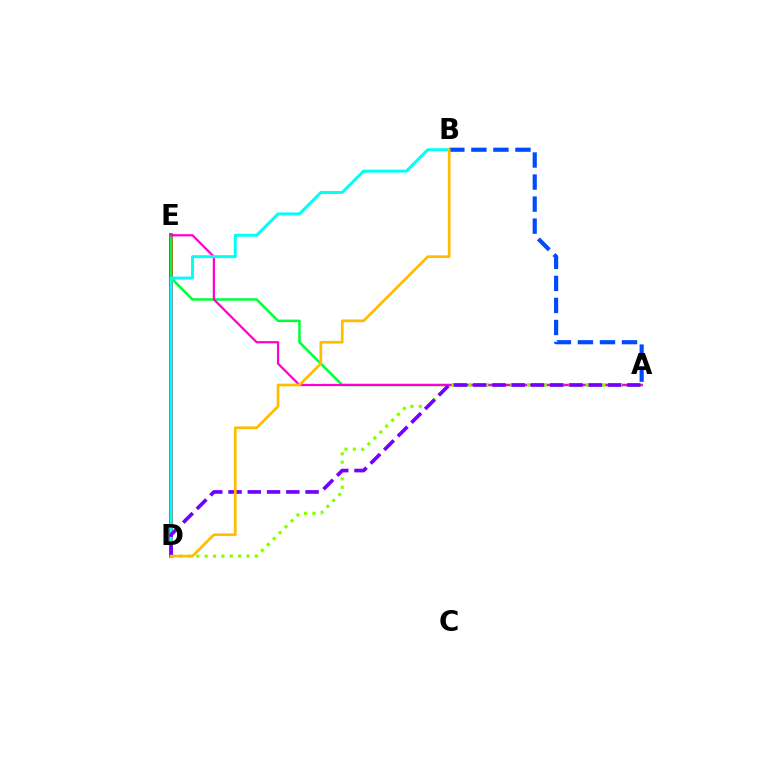{('D', 'E'): [{'color': '#ff0000', 'line_style': 'solid', 'thickness': 2.64}], ('A', 'E'): [{'color': '#00ff39', 'line_style': 'solid', 'thickness': 1.79}, {'color': '#ff00cf', 'line_style': 'solid', 'thickness': 1.62}], ('B', 'D'): [{'color': '#00fff6', 'line_style': 'solid', 'thickness': 2.13}, {'color': '#ffbd00', 'line_style': 'solid', 'thickness': 1.95}], ('A', 'D'): [{'color': '#84ff00', 'line_style': 'dotted', 'thickness': 2.27}, {'color': '#7200ff', 'line_style': 'dashed', 'thickness': 2.62}], ('A', 'B'): [{'color': '#004bff', 'line_style': 'dashed', 'thickness': 2.99}]}